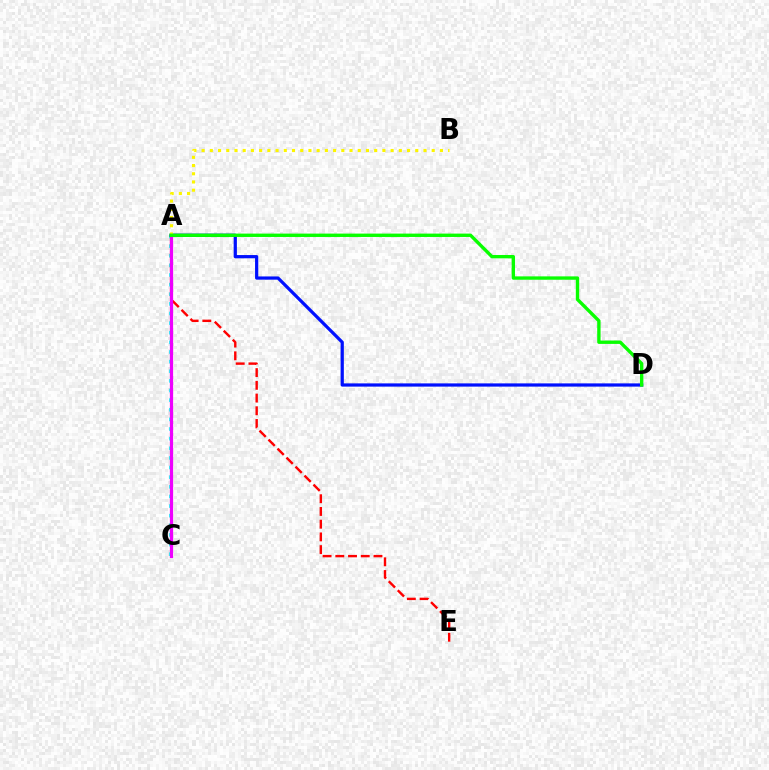{('A', 'C'): [{'color': '#00fff6', 'line_style': 'dotted', 'thickness': 2.62}, {'color': '#ee00ff', 'line_style': 'solid', 'thickness': 2.33}], ('A', 'E'): [{'color': '#ff0000', 'line_style': 'dashed', 'thickness': 1.73}], ('A', 'D'): [{'color': '#0010ff', 'line_style': 'solid', 'thickness': 2.32}, {'color': '#08ff00', 'line_style': 'solid', 'thickness': 2.42}], ('A', 'B'): [{'color': '#fcf500', 'line_style': 'dotted', 'thickness': 2.23}]}